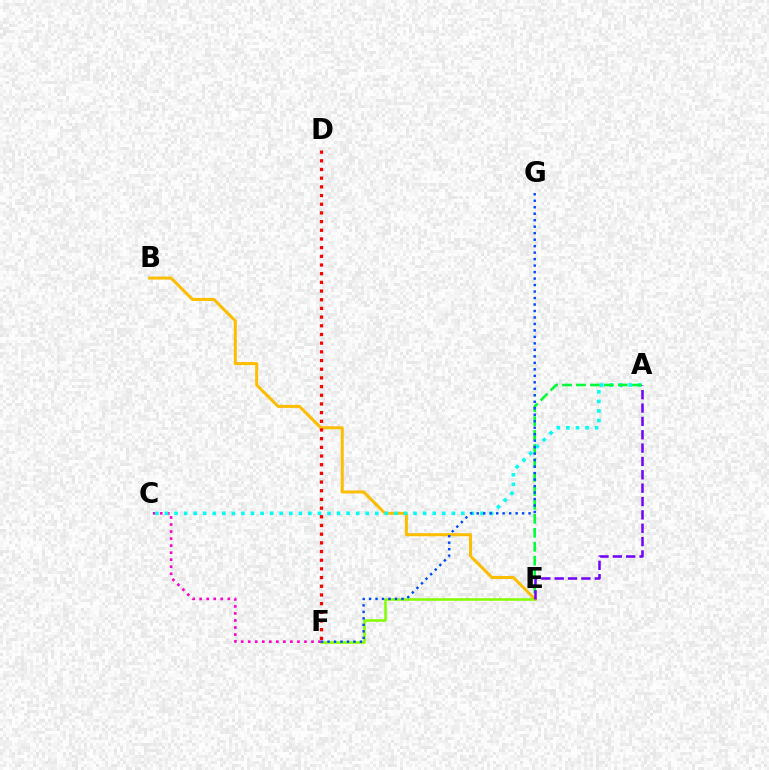{('E', 'F'): [{'color': '#84ff00', 'line_style': 'solid', 'thickness': 1.83}], ('C', 'F'): [{'color': '#ff00cf', 'line_style': 'dotted', 'thickness': 1.91}], ('B', 'E'): [{'color': '#ffbd00', 'line_style': 'solid', 'thickness': 2.18}], ('A', 'C'): [{'color': '#00fff6', 'line_style': 'dotted', 'thickness': 2.6}], ('A', 'E'): [{'color': '#00ff39', 'line_style': 'dashed', 'thickness': 1.9}, {'color': '#7200ff', 'line_style': 'dashed', 'thickness': 1.81}], ('D', 'F'): [{'color': '#ff0000', 'line_style': 'dotted', 'thickness': 2.36}], ('F', 'G'): [{'color': '#004bff', 'line_style': 'dotted', 'thickness': 1.76}]}